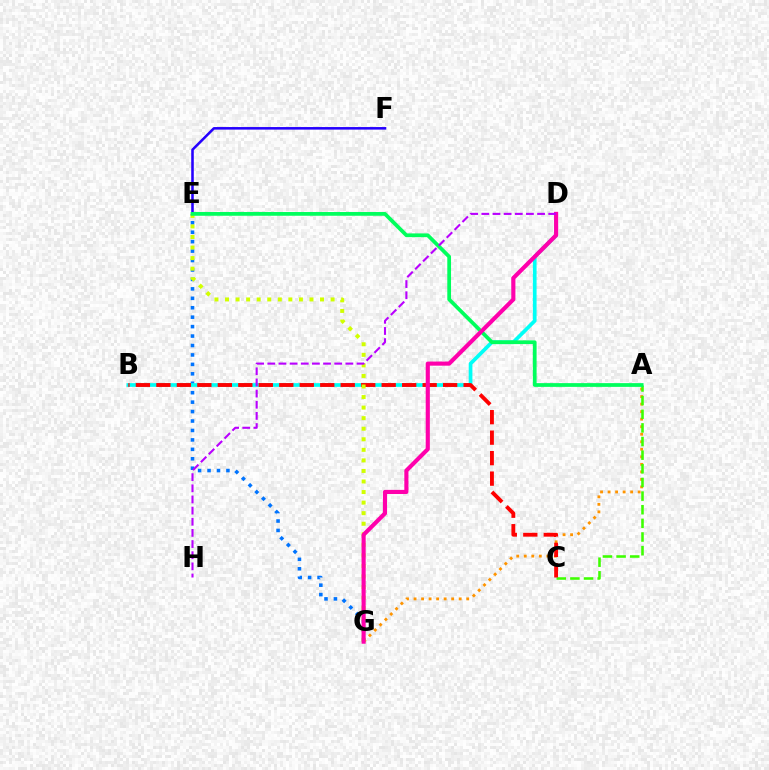{('E', 'G'): [{'color': '#0074ff', 'line_style': 'dotted', 'thickness': 2.56}, {'color': '#d1ff00', 'line_style': 'dotted', 'thickness': 2.87}], ('E', 'F'): [{'color': '#2500ff', 'line_style': 'solid', 'thickness': 1.84}], ('A', 'G'): [{'color': '#ff9400', 'line_style': 'dotted', 'thickness': 2.04}], ('A', 'C'): [{'color': '#3dff00', 'line_style': 'dashed', 'thickness': 1.85}], ('B', 'D'): [{'color': '#00fff6', 'line_style': 'solid', 'thickness': 2.67}], ('B', 'C'): [{'color': '#ff0000', 'line_style': 'dashed', 'thickness': 2.78}], ('A', 'E'): [{'color': '#00ff5c', 'line_style': 'solid', 'thickness': 2.69}], ('D', 'G'): [{'color': '#ff00ac', 'line_style': 'solid', 'thickness': 2.97}], ('D', 'H'): [{'color': '#b900ff', 'line_style': 'dashed', 'thickness': 1.51}]}